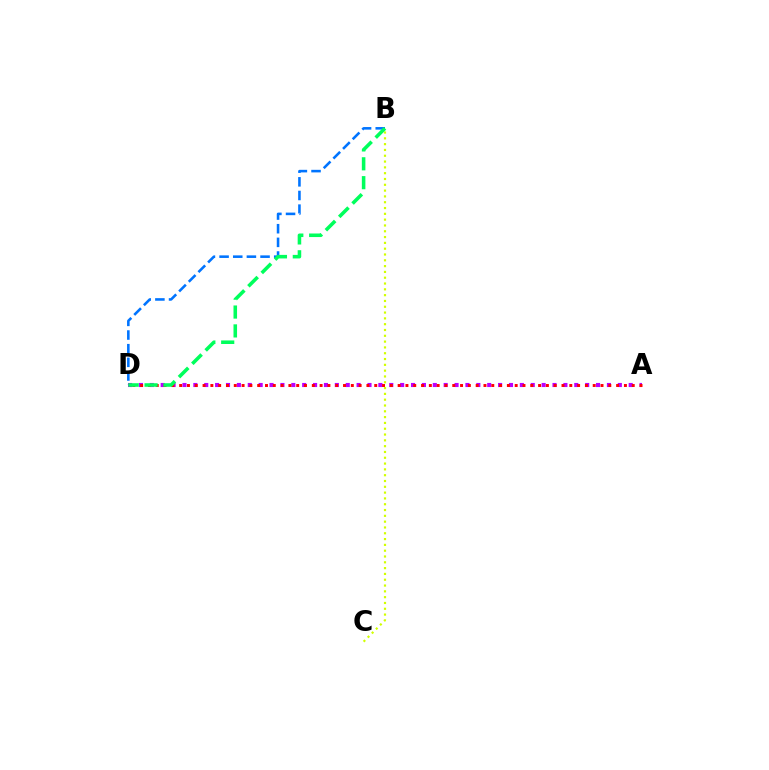{('A', 'D'): [{'color': '#b900ff', 'line_style': 'dotted', 'thickness': 2.96}, {'color': '#ff0000', 'line_style': 'dotted', 'thickness': 2.12}], ('B', 'D'): [{'color': '#0074ff', 'line_style': 'dashed', 'thickness': 1.85}, {'color': '#00ff5c', 'line_style': 'dashed', 'thickness': 2.56}], ('B', 'C'): [{'color': '#d1ff00', 'line_style': 'dotted', 'thickness': 1.58}]}